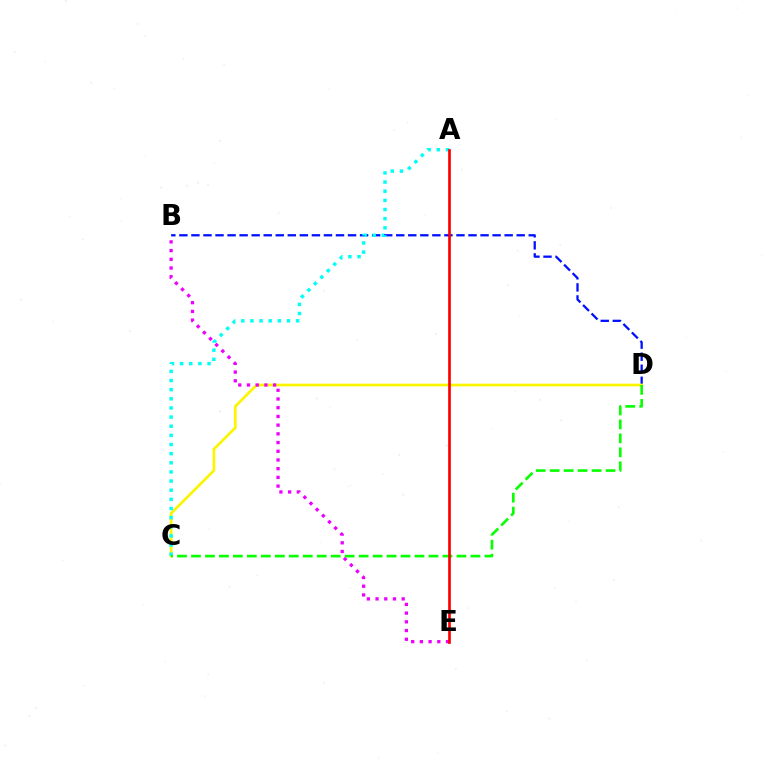{('B', 'D'): [{'color': '#0010ff', 'line_style': 'dashed', 'thickness': 1.64}], ('C', 'D'): [{'color': '#fcf500', 'line_style': 'solid', 'thickness': 1.95}, {'color': '#08ff00', 'line_style': 'dashed', 'thickness': 1.9}], ('B', 'E'): [{'color': '#ee00ff', 'line_style': 'dotted', 'thickness': 2.37}], ('A', 'C'): [{'color': '#00fff6', 'line_style': 'dotted', 'thickness': 2.48}], ('A', 'E'): [{'color': '#ff0000', 'line_style': 'solid', 'thickness': 1.93}]}